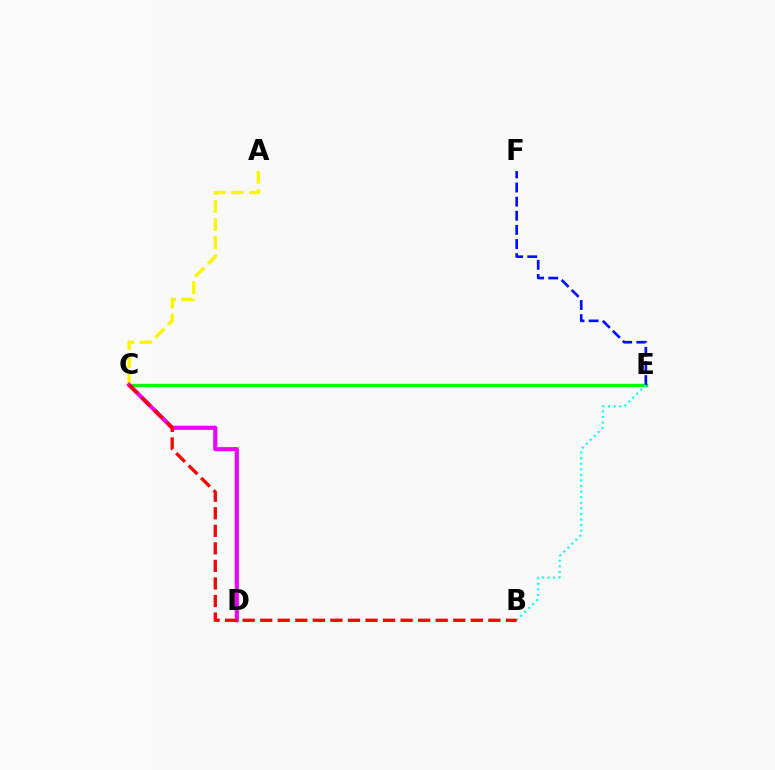{('C', 'E'): [{'color': '#08ff00', 'line_style': 'solid', 'thickness': 2.44}], ('E', 'F'): [{'color': '#0010ff', 'line_style': 'dashed', 'thickness': 1.92}], ('A', 'C'): [{'color': '#fcf500', 'line_style': 'dashed', 'thickness': 2.45}], ('C', 'D'): [{'color': '#ee00ff', 'line_style': 'solid', 'thickness': 2.97}], ('B', 'E'): [{'color': '#00fff6', 'line_style': 'dotted', 'thickness': 1.52}], ('B', 'C'): [{'color': '#ff0000', 'line_style': 'dashed', 'thickness': 2.38}]}